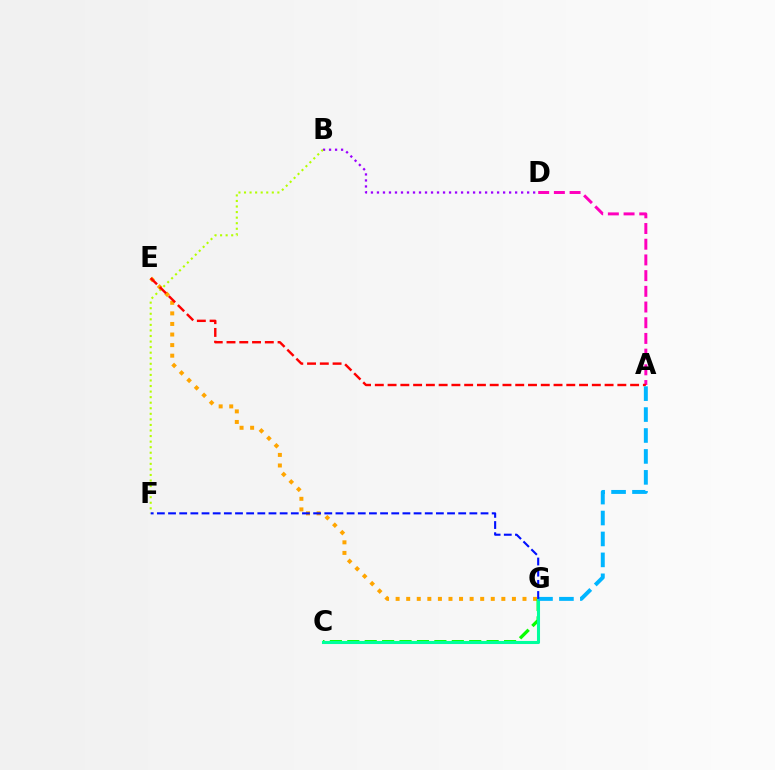{('B', 'D'): [{'color': '#9b00ff', 'line_style': 'dotted', 'thickness': 1.63}], ('E', 'G'): [{'color': '#ffa500', 'line_style': 'dotted', 'thickness': 2.87}], ('A', 'D'): [{'color': '#ff00bd', 'line_style': 'dashed', 'thickness': 2.13}], ('C', 'G'): [{'color': '#08ff00', 'line_style': 'dashed', 'thickness': 2.37}, {'color': '#00ff9d', 'line_style': 'solid', 'thickness': 2.21}], ('B', 'F'): [{'color': '#b3ff00', 'line_style': 'dotted', 'thickness': 1.51}], ('A', 'E'): [{'color': '#ff0000', 'line_style': 'dashed', 'thickness': 1.73}], ('A', 'G'): [{'color': '#00b5ff', 'line_style': 'dashed', 'thickness': 2.84}], ('F', 'G'): [{'color': '#0010ff', 'line_style': 'dashed', 'thickness': 1.52}]}